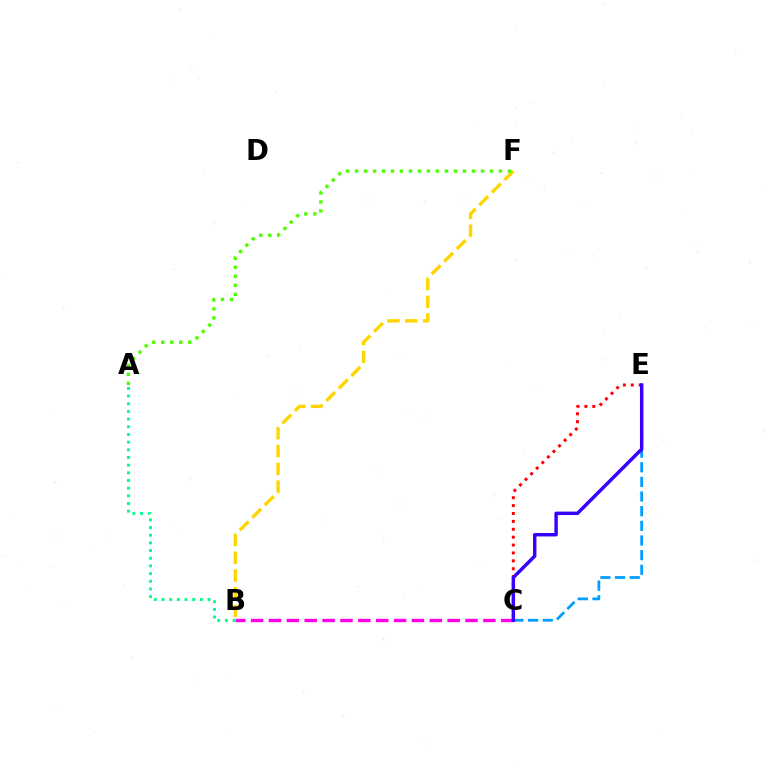{('B', 'F'): [{'color': '#ffd500', 'line_style': 'dashed', 'thickness': 2.41}], ('B', 'C'): [{'color': '#ff00ed', 'line_style': 'dashed', 'thickness': 2.43}], ('A', 'B'): [{'color': '#00ff86', 'line_style': 'dotted', 'thickness': 2.08}], ('A', 'F'): [{'color': '#4fff00', 'line_style': 'dotted', 'thickness': 2.44}], ('C', 'E'): [{'color': '#009eff', 'line_style': 'dashed', 'thickness': 1.99}, {'color': '#ff0000', 'line_style': 'dotted', 'thickness': 2.14}, {'color': '#3700ff', 'line_style': 'solid', 'thickness': 2.47}]}